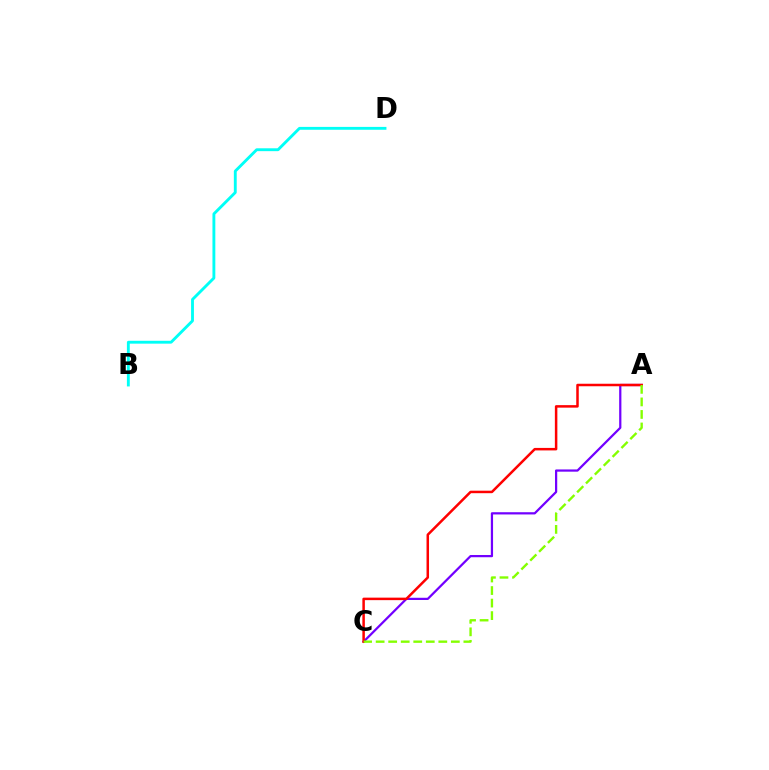{('B', 'D'): [{'color': '#00fff6', 'line_style': 'solid', 'thickness': 2.06}], ('A', 'C'): [{'color': '#7200ff', 'line_style': 'solid', 'thickness': 1.61}, {'color': '#ff0000', 'line_style': 'solid', 'thickness': 1.8}, {'color': '#84ff00', 'line_style': 'dashed', 'thickness': 1.7}]}